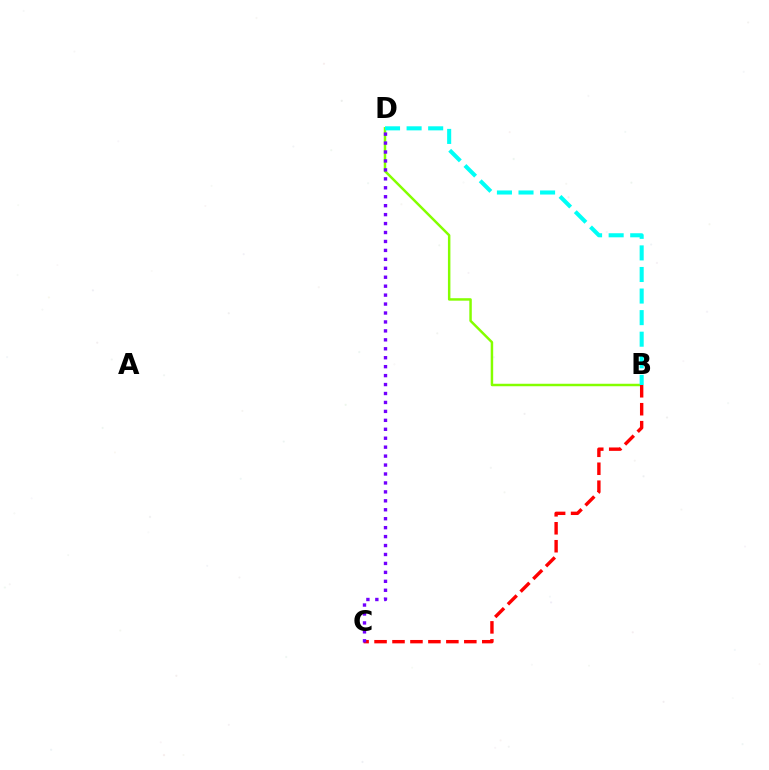{('B', 'D'): [{'color': '#84ff00', 'line_style': 'solid', 'thickness': 1.78}, {'color': '#00fff6', 'line_style': 'dashed', 'thickness': 2.93}], ('B', 'C'): [{'color': '#ff0000', 'line_style': 'dashed', 'thickness': 2.44}], ('C', 'D'): [{'color': '#7200ff', 'line_style': 'dotted', 'thickness': 2.43}]}